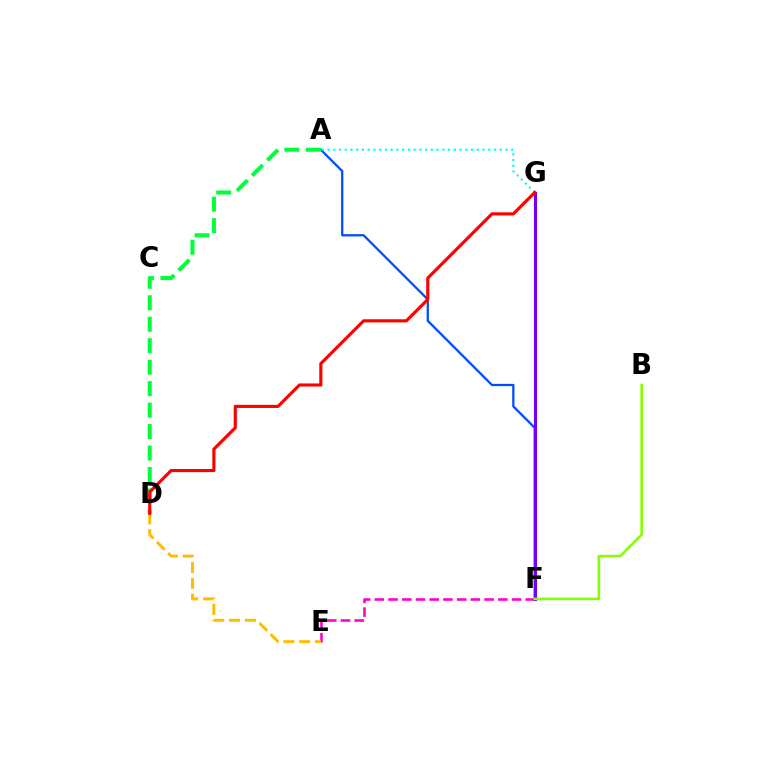{('E', 'F'): [{'color': '#ff00cf', 'line_style': 'dashed', 'thickness': 1.86}], ('A', 'F'): [{'color': '#004bff', 'line_style': 'solid', 'thickness': 1.63}], ('F', 'G'): [{'color': '#7200ff', 'line_style': 'solid', 'thickness': 2.24}], ('B', 'F'): [{'color': '#84ff00', 'line_style': 'solid', 'thickness': 1.86}], ('A', 'D'): [{'color': '#00ff39', 'line_style': 'dashed', 'thickness': 2.92}], ('A', 'G'): [{'color': '#00fff6', 'line_style': 'dotted', 'thickness': 1.56}], ('D', 'E'): [{'color': '#ffbd00', 'line_style': 'dashed', 'thickness': 2.15}], ('D', 'G'): [{'color': '#ff0000', 'line_style': 'solid', 'thickness': 2.26}]}